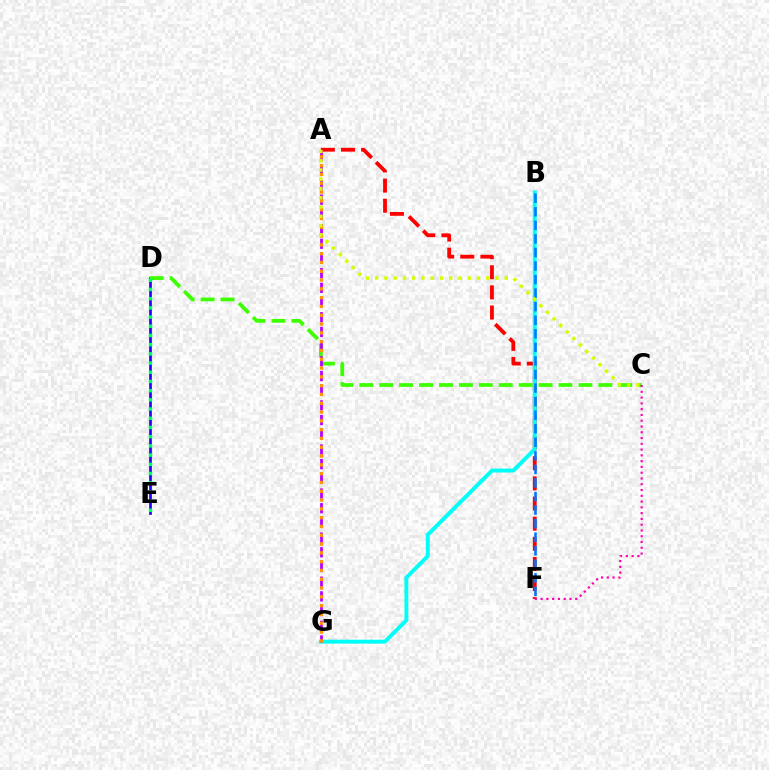{('A', 'F'): [{'color': '#ff0000', 'line_style': 'dashed', 'thickness': 2.73}], ('D', 'E'): [{'color': '#2500ff', 'line_style': 'solid', 'thickness': 1.94}, {'color': '#00ff5c', 'line_style': 'dotted', 'thickness': 2.5}], ('C', 'D'): [{'color': '#3dff00', 'line_style': 'dashed', 'thickness': 2.71}], ('B', 'G'): [{'color': '#00fff6', 'line_style': 'solid', 'thickness': 2.83}], ('C', 'F'): [{'color': '#ff00ac', 'line_style': 'dotted', 'thickness': 1.57}], ('A', 'G'): [{'color': '#b900ff', 'line_style': 'dashed', 'thickness': 2.0}, {'color': '#ff9400', 'line_style': 'dotted', 'thickness': 2.39}], ('B', 'F'): [{'color': '#0074ff', 'line_style': 'dashed', 'thickness': 1.84}], ('A', 'C'): [{'color': '#d1ff00', 'line_style': 'dotted', 'thickness': 2.51}]}